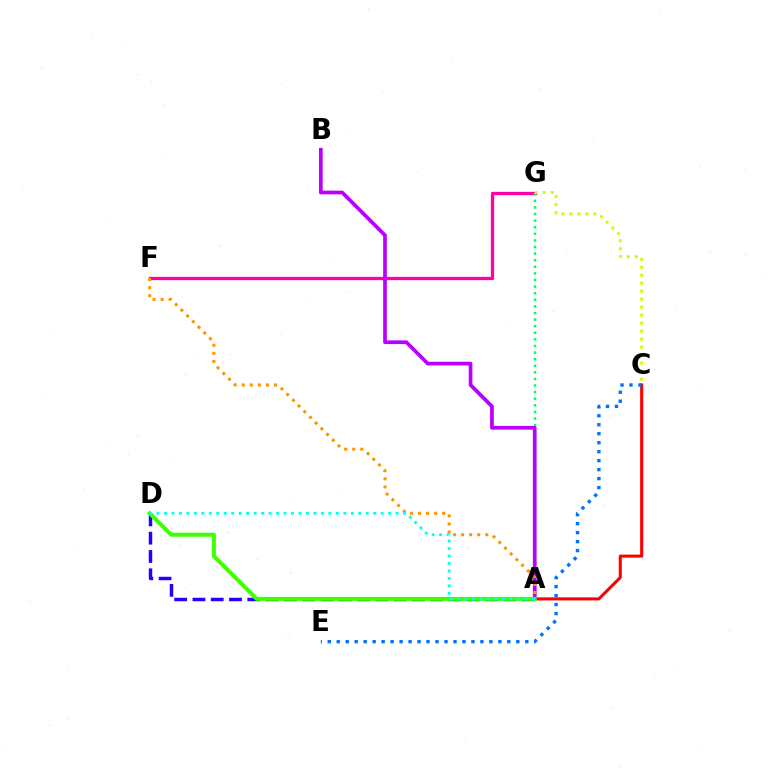{('A', 'C'): [{'color': '#ff0000', 'line_style': 'solid', 'thickness': 2.21}], ('F', 'G'): [{'color': '#ff00ac', 'line_style': 'solid', 'thickness': 2.37}], ('C', 'E'): [{'color': '#0074ff', 'line_style': 'dotted', 'thickness': 2.44}], ('A', 'D'): [{'color': '#2500ff', 'line_style': 'dashed', 'thickness': 2.48}, {'color': '#3dff00', 'line_style': 'solid', 'thickness': 2.87}, {'color': '#00fff6', 'line_style': 'dotted', 'thickness': 2.03}], ('A', 'G'): [{'color': '#00ff5c', 'line_style': 'dotted', 'thickness': 1.79}], ('C', 'G'): [{'color': '#d1ff00', 'line_style': 'dotted', 'thickness': 2.17}], ('A', 'B'): [{'color': '#b900ff', 'line_style': 'solid', 'thickness': 2.67}], ('A', 'F'): [{'color': '#ff9400', 'line_style': 'dotted', 'thickness': 2.19}]}